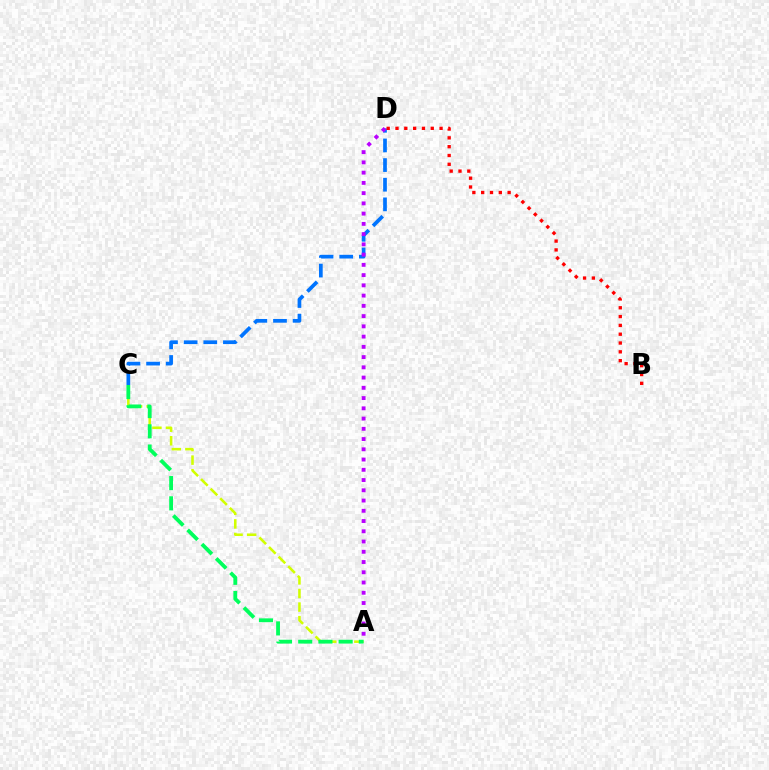{('A', 'C'): [{'color': '#d1ff00', 'line_style': 'dashed', 'thickness': 1.85}, {'color': '#00ff5c', 'line_style': 'dashed', 'thickness': 2.75}], ('C', 'D'): [{'color': '#0074ff', 'line_style': 'dashed', 'thickness': 2.67}], ('B', 'D'): [{'color': '#ff0000', 'line_style': 'dotted', 'thickness': 2.39}], ('A', 'D'): [{'color': '#b900ff', 'line_style': 'dotted', 'thickness': 2.78}]}